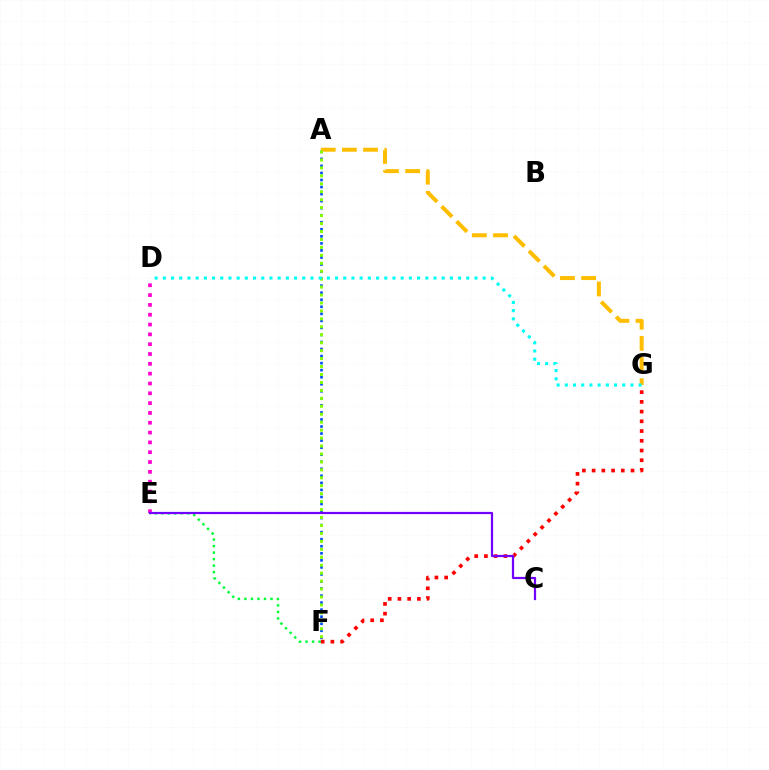{('E', 'F'): [{'color': '#00ff39', 'line_style': 'dotted', 'thickness': 1.77}], ('A', 'F'): [{'color': '#004bff', 'line_style': 'dotted', 'thickness': 1.91}, {'color': '#84ff00', 'line_style': 'dotted', 'thickness': 2.16}], ('A', 'G'): [{'color': '#ffbd00', 'line_style': 'dashed', 'thickness': 2.88}], ('F', 'G'): [{'color': '#ff0000', 'line_style': 'dotted', 'thickness': 2.64}], ('D', 'E'): [{'color': '#ff00cf', 'line_style': 'dotted', 'thickness': 2.67}], ('C', 'E'): [{'color': '#7200ff', 'line_style': 'solid', 'thickness': 1.6}], ('D', 'G'): [{'color': '#00fff6', 'line_style': 'dotted', 'thickness': 2.23}]}